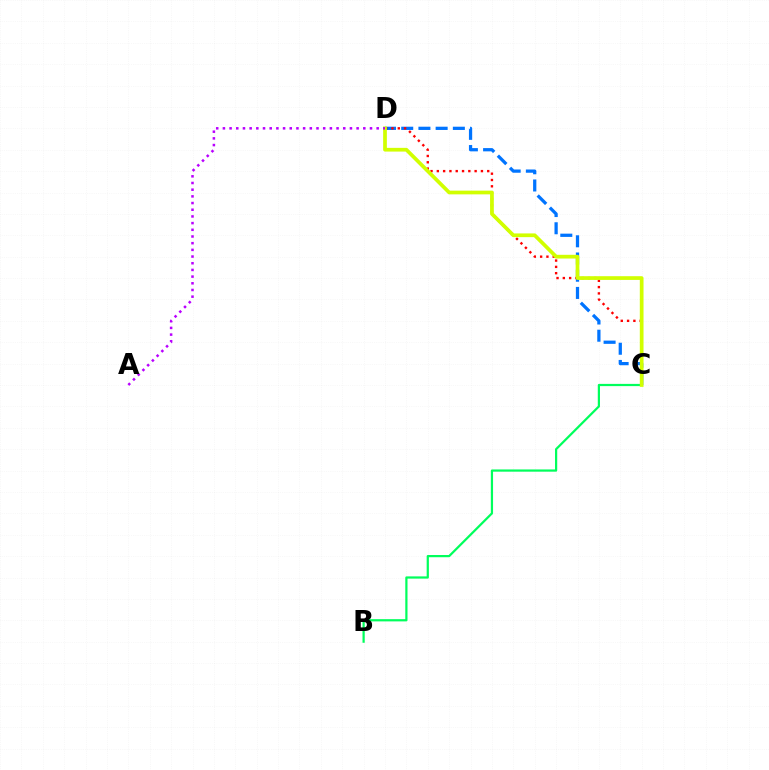{('C', 'D'): [{'color': '#0074ff', 'line_style': 'dashed', 'thickness': 2.34}, {'color': '#ff0000', 'line_style': 'dotted', 'thickness': 1.71}, {'color': '#d1ff00', 'line_style': 'solid', 'thickness': 2.68}], ('B', 'C'): [{'color': '#00ff5c', 'line_style': 'solid', 'thickness': 1.6}], ('A', 'D'): [{'color': '#b900ff', 'line_style': 'dotted', 'thickness': 1.82}]}